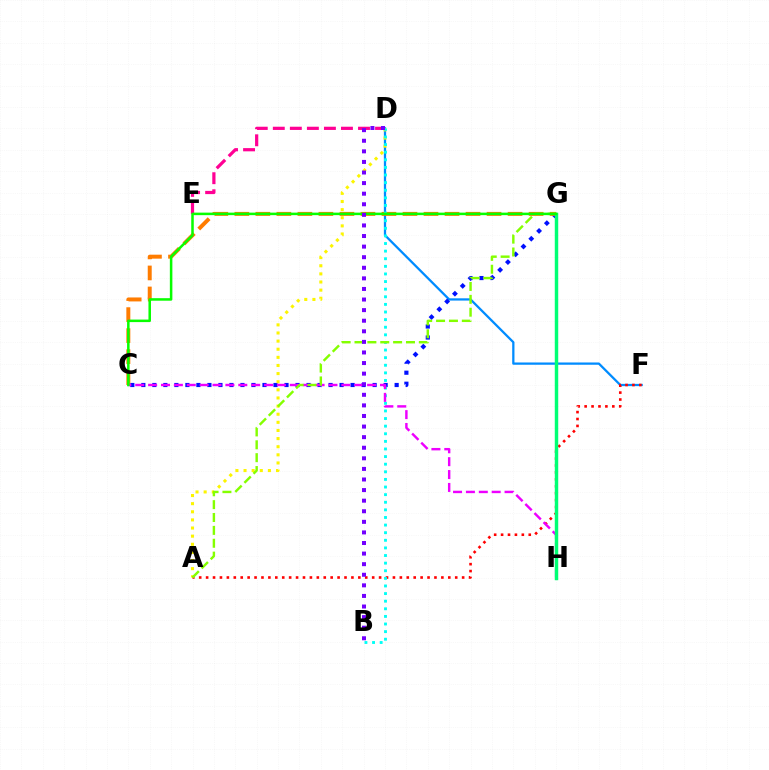{('D', 'F'): [{'color': '#008cff', 'line_style': 'solid', 'thickness': 1.63}], ('C', 'G'): [{'color': '#0010ff', 'line_style': 'dotted', 'thickness': 2.99}, {'color': '#ff7c00', 'line_style': 'dashed', 'thickness': 2.86}, {'color': '#08ff00', 'line_style': 'solid', 'thickness': 1.82}], ('A', 'D'): [{'color': '#fcf500', 'line_style': 'dotted', 'thickness': 2.21}], ('A', 'F'): [{'color': '#ff0000', 'line_style': 'dotted', 'thickness': 1.88}], ('B', 'D'): [{'color': '#00fff6', 'line_style': 'dotted', 'thickness': 2.07}, {'color': '#7200ff', 'line_style': 'dotted', 'thickness': 2.88}], ('C', 'H'): [{'color': '#ee00ff', 'line_style': 'dashed', 'thickness': 1.75}], ('D', 'E'): [{'color': '#ff0094', 'line_style': 'dashed', 'thickness': 2.32}], ('A', 'G'): [{'color': '#84ff00', 'line_style': 'dashed', 'thickness': 1.75}], ('G', 'H'): [{'color': '#00ff74', 'line_style': 'solid', 'thickness': 2.48}]}